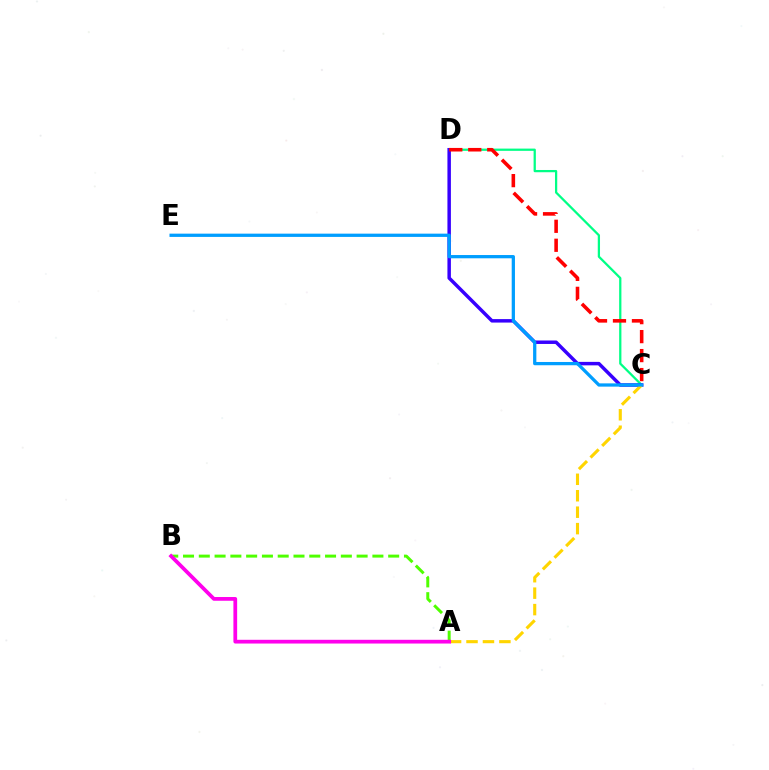{('C', 'D'): [{'color': '#00ff86', 'line_style': 'solid', 'thickness': 1.62}, {'color': '#3700ff', 'line_style': 'solid', 'thickness': 2.5}, {'color': '#ff0000', 'line_style': 'dashed', 'thickness': 2.58}], ('A', 'C'): [{'color': '#ffd500', 'line_style': 'dashed', 'thickness': 2.23}], ('C', 'E'): [{'color': '#009eff', 'line_style': 'solid', 'thickness': 2.35}], ('A', 'B'): [{'color': '#4fff00', 'line_style': 'dashed', 'thickness': 2.14}, {'color': '#ff00ed', 'line_style': 'solid', 'thickness': 2.69}]}